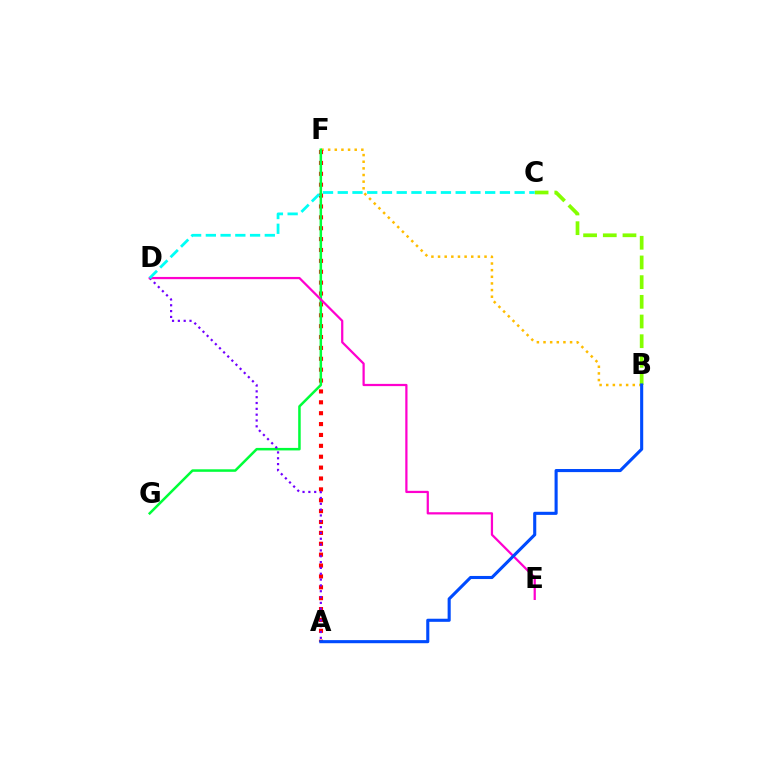{('B', 'F'): [{'color': '#ffbd00', 'line_style': 'dotted', 'thickness': 1.8}], ('A', 'F'): [{'color': '#ff0000', 'line_style': 'dotted', 'thickness': 2.96}], ('F', 'G'): [{'color': '#00ff39', 'line_style': 'solid', 'thickness': 1.81}], ('B', 'C'): [{'color': '#84ff00', 'line_style': 'dashed', 'thickness': 2.67}], ('A', 'D'): [{'color': '#7200ff', 'line_style': 'dotted', 'thickness': 1.58}], ('D', 'E'): [{'color': '#ff00cf', 'line_style': 'solid', 'thickness': 1.61}], ('C', 'D'): [{'color': '#00fff6', 'line_style': 'dashed', 'thickness': 2.0}], ('A', 'B'): [{'color': '#004bff', 'line_style': 'solid', 'thickness': 2.23}]}